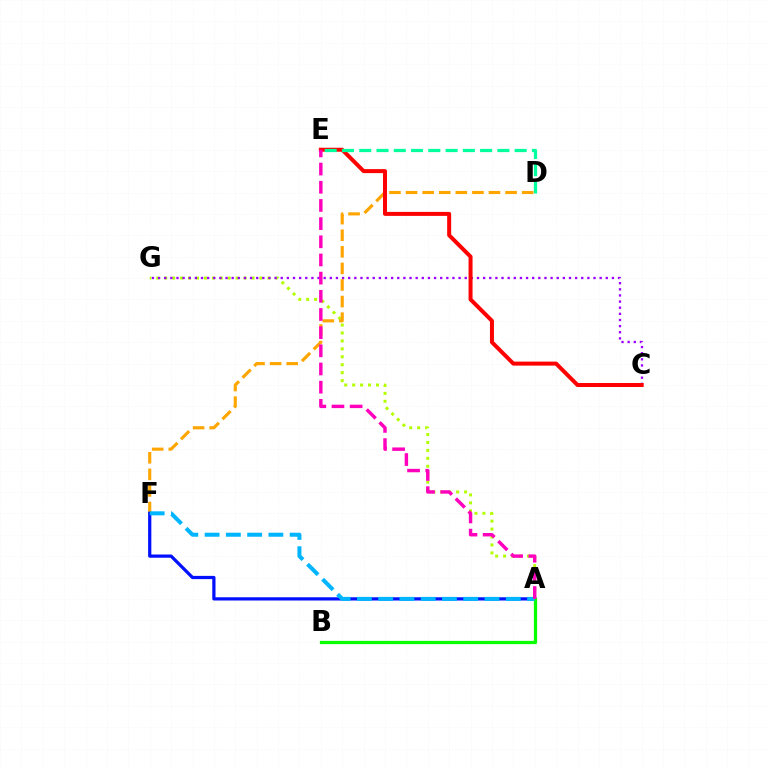{('A', 'G'): [{'color': '#b3ff00', 'line_style': 'dotted', 'thickness': 2.16}], ('D', 'F'): [{'color': '#ffa500', 'line_style': 'dashed', 'thickness': 2.25}], ('C', 'G'): [{'color': '#9b00ff', 'line_style': 'dotted', 'thickness': 1.67}], ('A', 'F'): [{'color': '#0010ff', 'line_style': 'solid', 'thickness': 2.33}, {'color': '#00b5ff', 'line_style': 'dashed', 'thickness': 2.89}], ('C', 'E'): [{'color': '#ff0000', 'line_style': 'solid', 'thickness': 2.87}], ('D', 'E'): [{'color': '#00ff9d', 'line_style': 'dashed', 'thickness': 2.35}], ('A', 'B'): [{'color': '#08ff00', 'line_style': 'solid', 'thickness': 2.35}], ('A', 'E'): [{'color': '#ff00bd', 'line_style': 'dashed', 'thickness': 2.47}]}